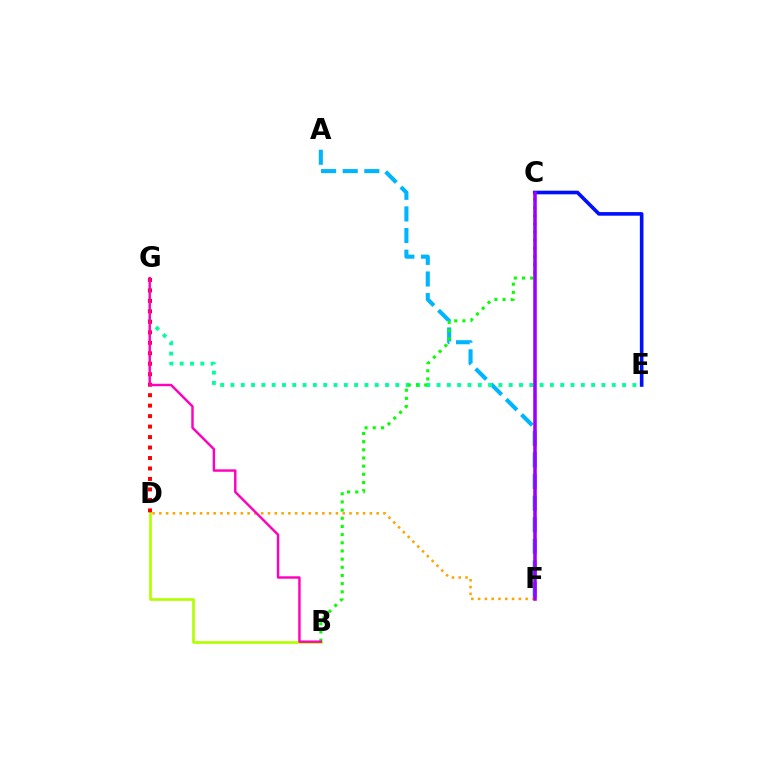{('A', 'F'): [{'color': '#00b5ff', 'line_style': 'dashed', 'thickness': 2.94}], ('E', 'G'): [{'color': '#00ff9d', 'line_style': 'dotted', 'thickness': 2.8}], ('D', 'F'): [{'color': '#ffa500', 'line_style': 'dotted', 'thickness': 1.85}], ('B', 'D'): [{'color': '#b3ff00', 'line_style': 'solid', 'thickness': 1.93}], ('B', 'C'): [{'color': '#08ff00', 'line_style': 'dotted', 'thickness': 2.22}], ('D', 'G'): [{'color': '#ff0000', 'line_style': 'dotted', 'thickness': 2.85}], ('C', 'E'): [{'color': '#0010ff', 'line_style': 'solid', 'thickness': 2.6}], ('C', 'F'): [{'color': '#9b00ff', 'line_style': 'solid', 'thickness': 2.55}], ('B', 'G'): [{'color': '#ff00bd', 'line_style': 'solid', 'thickness': 1.75}]}